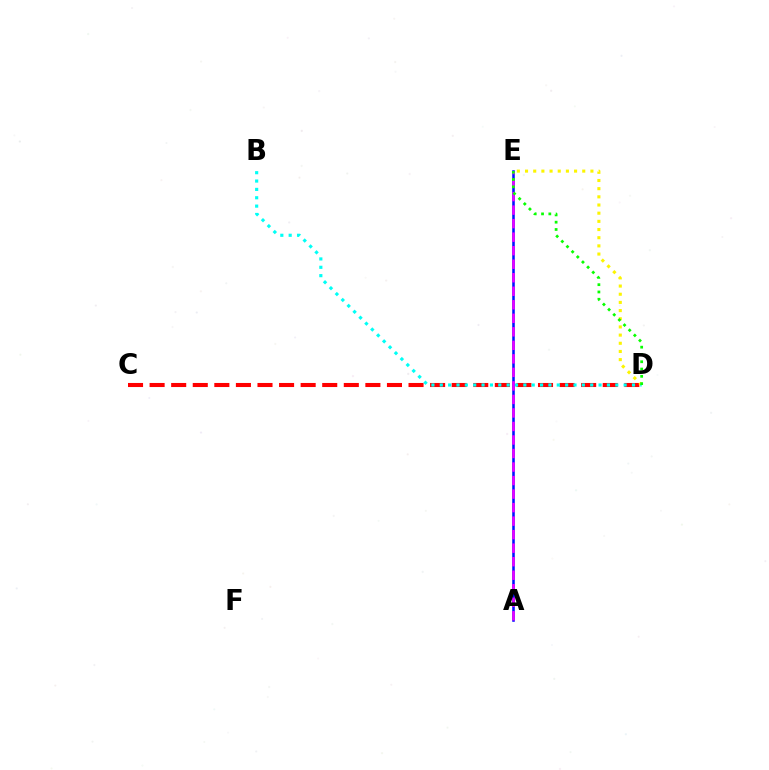{('C', 'D'): [{'color': '#ff0000', 'line_style': 'dashed', 'thickness': 2.93}], ('D', 'E'): [{'color': '#fcf500', 'line_style': 'dotted', 'thickness': 2.22}, {'color': '#08ff00', 'line_style': 'dotted', 'thickness': 1.98}], ('A', 'E'): [{'color': '#0010ff', 'line_style': 'solid', 'thickness': 1.84}, {'color': '#ee00ff', 'line_style': 'dashed', 'thickness': 1.84}], ('B', 'D'): [{'color': '#00fff6', 'line_style': 'dotted', 'thickness': 2.27}]}